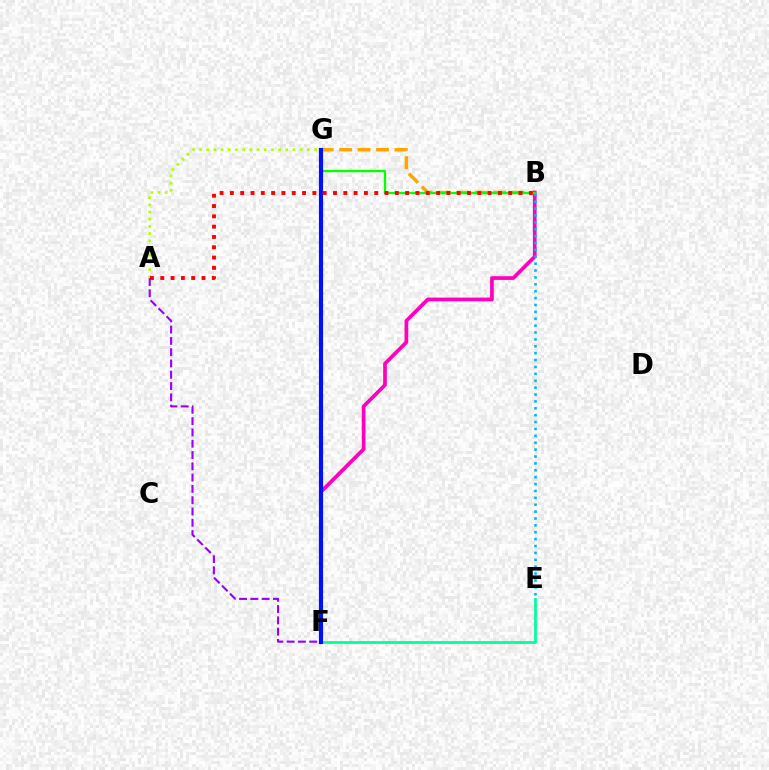{('B', 'G'): [{'color': '#ffa500', 'line_style': 'dashed', 'thickness': 2.5}, {'color': '#08ff00', 'line_style': 'solid', 'thickness': 1.68}], ('B', 'F'): [{'color': '#ff00bd', 'line_style': 'solid', 'thickness': 2.67}], ('E', 'F'): [{'color': '#00ff9d', 'line_style': 'solid', 'thickness': 1.99}], ('A', 'F'): [{'color': '#9b00ff', 'line_style': 'dashed', 'thickness': 1.53}], ('A', 'G'): [{'color': '#b3ff00', 'line_style': 'dotted', 'thickness': 1.95}], ('F', 'G'): [{'color': '#0010ff', 'line_style': 'solid', 'thickness': 2.99}], ('B', 'E'): [{'color': '#00b5ff', 'line_style': 'dotted', 'thickness': 1.87}], ('A', 'B'): [{'color': '#ff0000', 'line_style': 'dotted', 'thickness': 2.8}]}